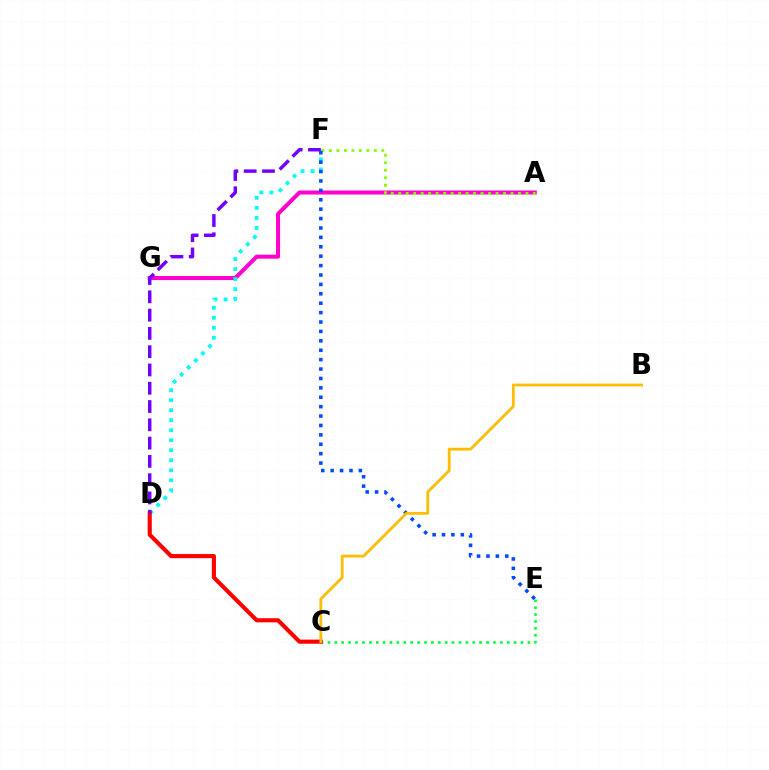{('A', 'G'): [{'color': '#ff00cf', 'line_style': 'solid', 'thickness': 2.9}], ('D', 'F'): [{'color': '#00fff6', 'line_style': 'dotted', 'thickness': 2.72}, {'color': '#7200ff', 'line_style': 'dashed', 'thickness': 2.48}], ('A', 'F'): [{'color': '#84ff00', 'line_style': 'dotted', 'thickness': 2.03}], ('C', 'E'): [{'color': '#00ff39', 'line_style': 'dotted', 'thickness': 1.87}], ('E', 'F'): [{'color': '#004bff', 'line_style': 'dotted', 'thickness': 2.56}], ('C', 'D'): [{'color': '#ff0000', 'line_style': 'solid', 'thickness': 2.96}], ('B', 'C'): [{'color': '#ffbd00', 'line_style': 'solid', 'thickness': 2.02}]}